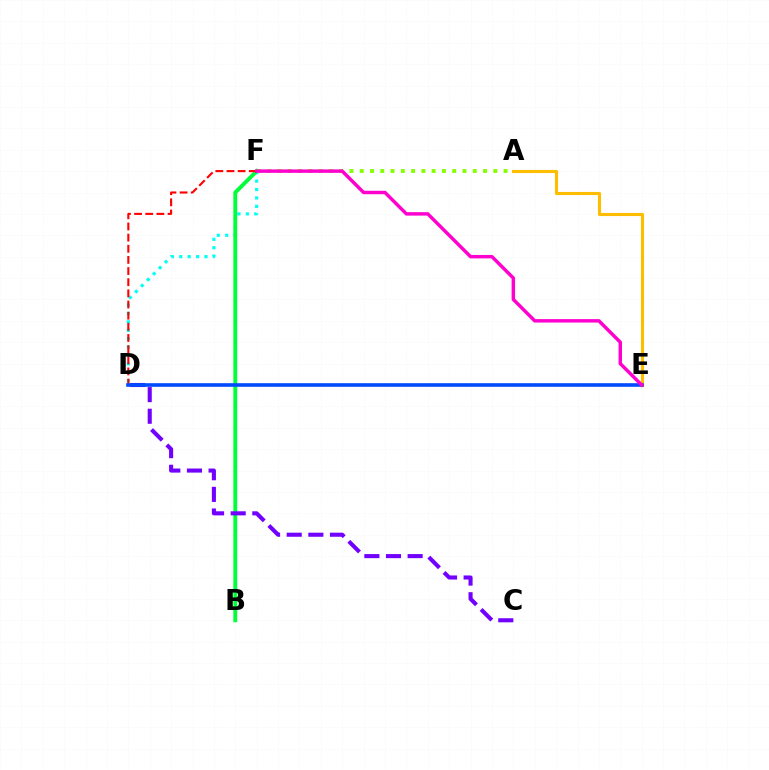{('D', 'F'): [{'color': '#00fff6', 'line_style': 'dotted', 'thickness': 2.29}, {'color': '#ff0000', 'line_style': 'dashed', 'thickness': 1.51}], ('B', 'F'): [{'color': '#00ff39', 'line_style': 'solid', 'thickness': 2.79}], ('A', 'E'): [{'color': '#ffbd00', 'line_style': 'solid', 'thickness': 2.24}], ('A', 'F'): [{'color': '#84ff00', 'line_style': 'dotted', 'thickness': 2.79}], ('C', 'D'): [{'color': '#7200ff', 'line_style': 'dashed', 'thickness': 2.94}], ('D', 'E'): [{'color': '#004bff', 'line_style': 'solid', 'thickness': 2.61}], ('E', 'F'): [{'color': '#ff00cf', 'line_style': 'solid', 'thickness': 2.48}]}